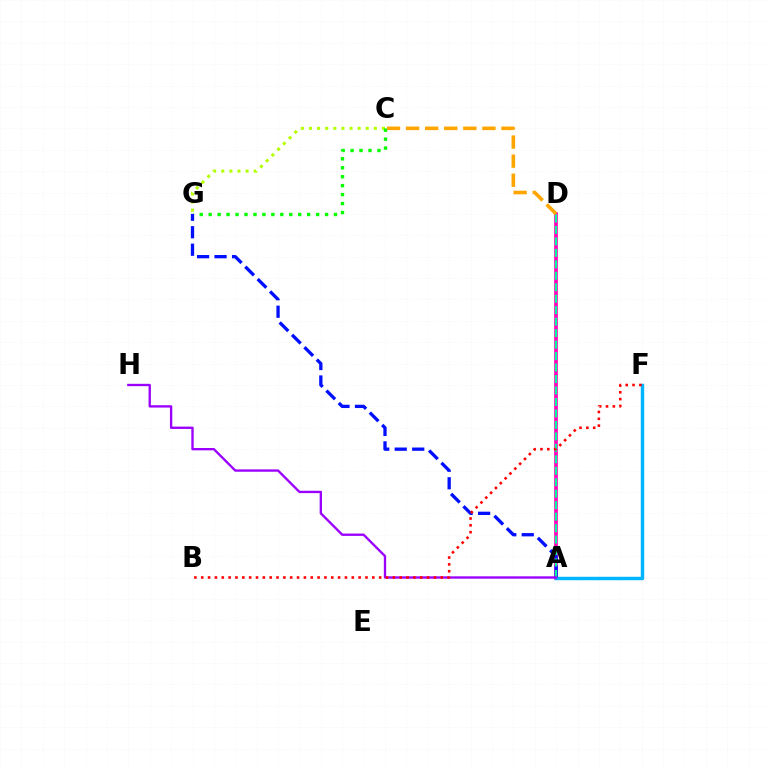{('C', 'G'): [{'color': '#b3ff00', 'line_style': 'dotted', 'thickness': 2.2}, {'color': '#08ff00', 'line_style': 'dotted', 'thickness': 2.43}], ('A', 'D'): [{'color': '#ff00bd', 'line_style': 'solid', 'thickness': 2.64}, {'color': '#00ff9d', 'line_style': 'dashed', 'thickness': 1.56}], ('A', 'G'): [{'color': '#0010ff', 'line_style': 'dashed', 'thickness': 2.38}], ('C', 'D'): [{'color': '#ffa500', 'line_style': 'dashed', 'thickness': 2.59}], ('A', 'F'): [{'color': '#00b5ff', 'line_style': 'solid', 'thickness': 2.47}], ('A', 'H'): [{'color': '#9b00ff', 'line_style': 'solid', 'thickness': 1.69}], ('B', 'F'): [{'color': '#ff0000', 'line_style': 'dotted', 'thickness': 1.86}]}